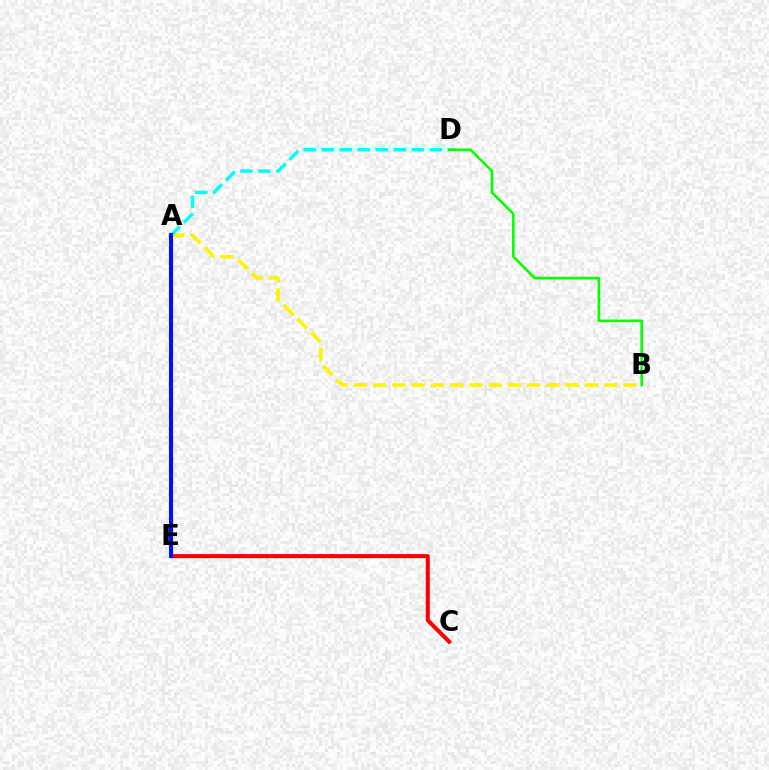{('C', 'E'): [{'color': '#ff0000', 'line_style': 'solid', 'thickness': 2.91}], ('A', 'E'): [{'color': '#ee00ff', 'line_style': 'dotted', 'thickness': 1.53}, {'color': '#0010ff', 'line_style': 'solid', 'thickness': 2.95}], ('A', 'B'): [{'color': '#fcf500', 'line_style': 'dashed', 'thickness': 2.62}], ('A', 'D'): [{'color': '#00fff6', 'line_style': 'dashed', 'thickness': 2.45}], ('B', 'D'): [{'color': '#08ff00', 'line_style': 'solid', 'thickness': 1.89}]}